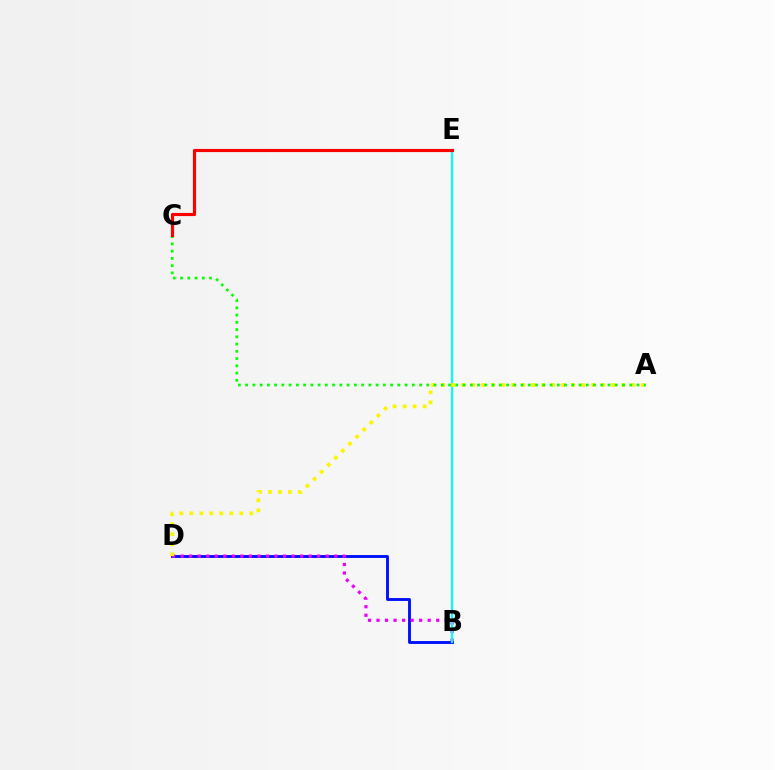{('B', 'D'): [{'color': '#0010ff', 'line_style': 'solid', 'thickness': 2.07}, {'color': '#ee00ff', 'line_style': 'dotted', 'thickness': 2.32}], ('B', 'E'): [{'color': '#00fff6', 'line_style': 'solid', 'thickness': 1.58}], ('A', 'D'): [{'color': '#fcf500', 'line_style': 'dotted', 'thickness': 2.72}], ('A', 'C'): [{'color': '#08ff00', 'line_style': 'dotted', 'thickness': 1.97}], ('C', 'E'): [{'color': '#ff0000', 'line_style': 'solid', 'thickness': 2.26}]}